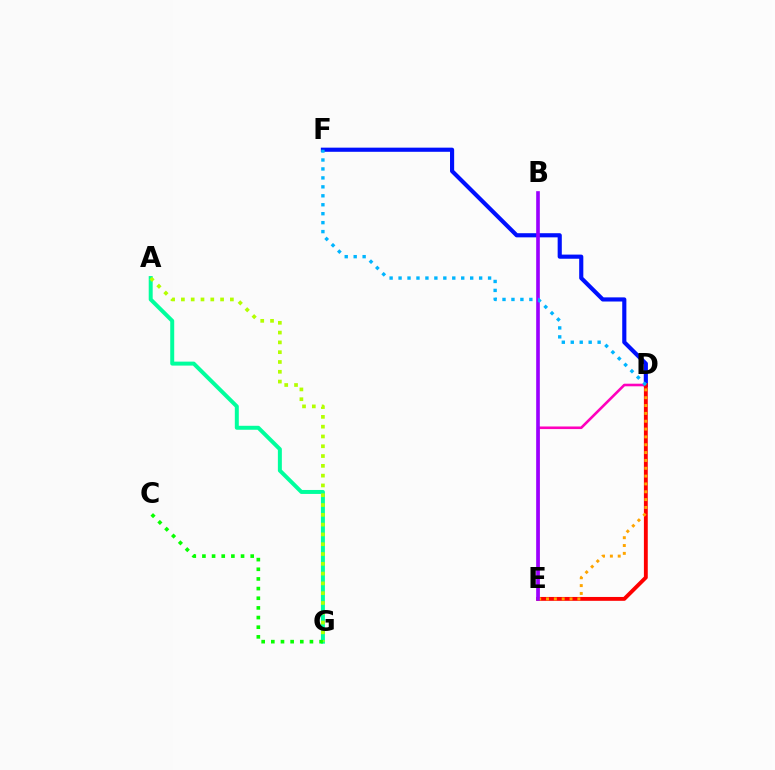{('D', 'F'): [{'color': '#0010ff', 'line_style': 'solid', 'thickness': 2.98}, {'color': '#00b5ff', 'line_style': 'dotted', 'thickness': 2.43}], ('A', 'G'): [{'color': '#00ff9d', 'line_style': 'solid', 'thickness': 2.86}, {'color': '#b3ff00', 'line_style': 'dotted', 'thickness': 2.66}], ('C', 'G'): [{'color': '#08ff00', 'line_style': 'dotted', 'thickness': 2.62}], ('D', 'E'): [{'color': '#ff00bd', 'line_style': 'solid', 'thickness': 1.87}, {'color': '#ff0000', 'line_style': 'solid', 'thickness': 2.78}, {'color': '#ffa500', 'line_style': 'dotted', 'thickness': 2.13}], ('B', 'E'): [{'color': '#9b00ff', 'line_style': 'solid', 'thickness': 2.62}]}